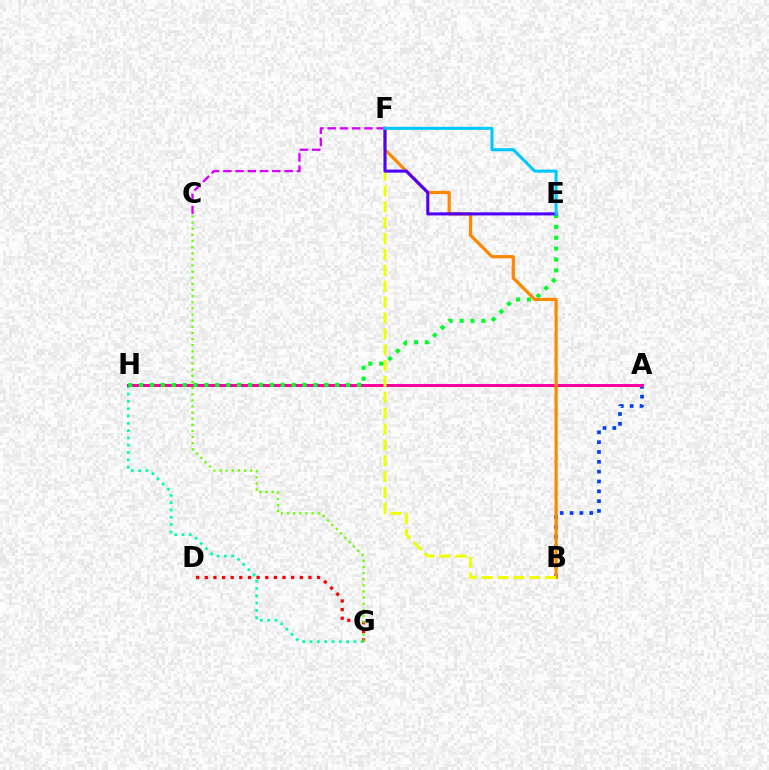{('A', 'B'): [{'color': '#003fff', 'line_style': 'dotted', 'thickness': 2.67}], ('G', 'H'): [{'color': '#00ffaf', 'line_style': 'dotted', 'thickness': 1.99}], ('D', 'G'): [{'color': '#ff0000', 'line_style': 'dotted', 'thickness': 2.35}], ('A', 'H'): [{'color': '#ff00a0', 'line_style': 'solid', 'thickness': 2.16}], ('C', 'F'): [{'color': '#d600ff', 'line_style': 'dashed', 'thickness': 1.67}], ('E', 'H'): [{'color': '#00ff27', 'line_style': 'dotted', 'thickness': 2.96}], ('B', 'F'): [{'color': '#ff8800', 'line_style': 'solid', 'thickness': 2.33}, {'color': '#eeff00', 'line_style': 'dashed', 'thickness': 2.16}], ('E', 'F'): [{'color': '#4f00ff', 'line_style': 'solid', 'thickness': 2.21}, {'color': '#00c7ff', 'line_style': 'solid', 'thickness': 2.18}], ('C', 'G'): [{'color': '#66ff00', 'line_style': 'dotted', 'thickness': 1.66}]}